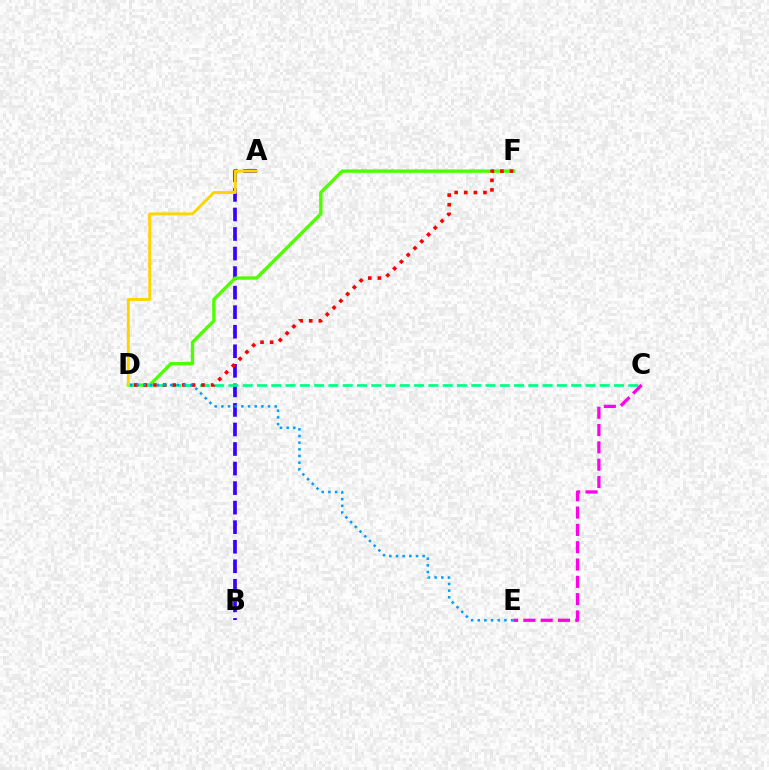{('A', 'B'): [{'color': '#3700ff', 'line_style': 'dashed', 'thickness': 2.66}], ('D', 'F'): [{'color': '#4fff00', 'line_style': 'solid', 'thickness': 2.42}, {'color': '#ff0000', 'line_style': 'dotted', 'thickness': 2.61}], ('C', 'D'): [{'color': '#00ff86', 'line_style': 'dashed', 'thickness': 1.94}], ('A', 'D'): [{'color': '#ffd500', 'line_style': 'solid', 'thickness': 2.12}], ('C', 'E'): [{'color': '#ff00ed', 'line_style': 'dashed', 'thickness': 2.35}], ('D', 'E'): [{'color': '#009eff', 'line_style': 'dotted', 'thickness': 1.81}]}